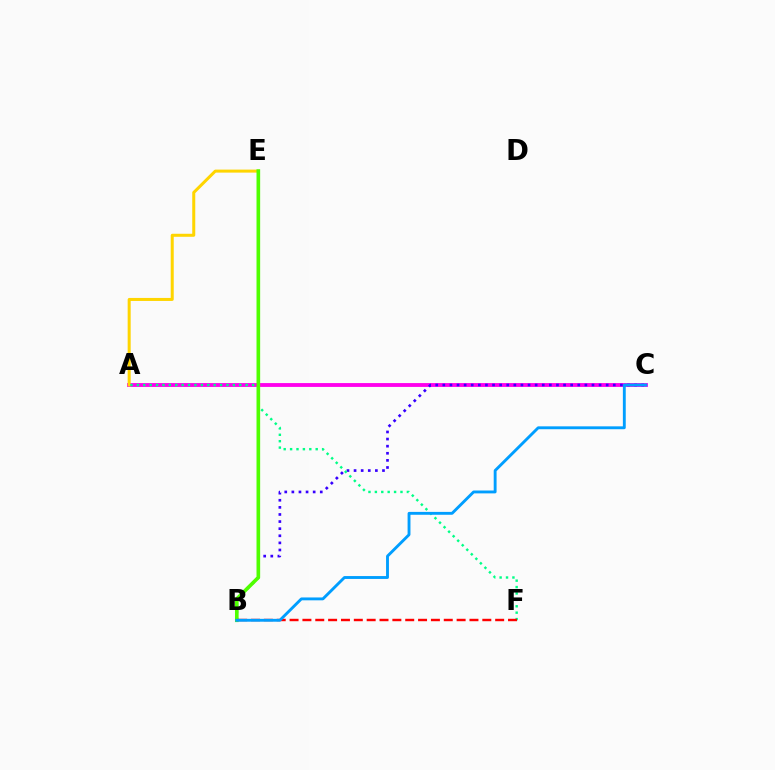{('A', 'C'): [{'color': '#ff00ed', 'line_style': 'solid', 'thickness': 2.77}], ('B', 'C'): [{'color': '#3700ff', 'line_style': 'dotted', 'thickness': 1.93}, {'color': '#009eff', 'line_style': 'solid', 'thickness': 2.07}], ('A', 'E'): [{'color': '#ffd500', 'line_style': 'solid', 'thickness': 2.17}], ('A', 'F'): [{'color': '#00ff86', 'line_style': 'dotted', 'thickness': 1.74}], ('B', 'E'): [{'color': '#4fff00', 'line_style': 'solid', 'thickness': 2.62}], ('B', 'F'): [{'color': '#ff0000', 'line_style': 'dashed', 'thickness': 1.75}]}